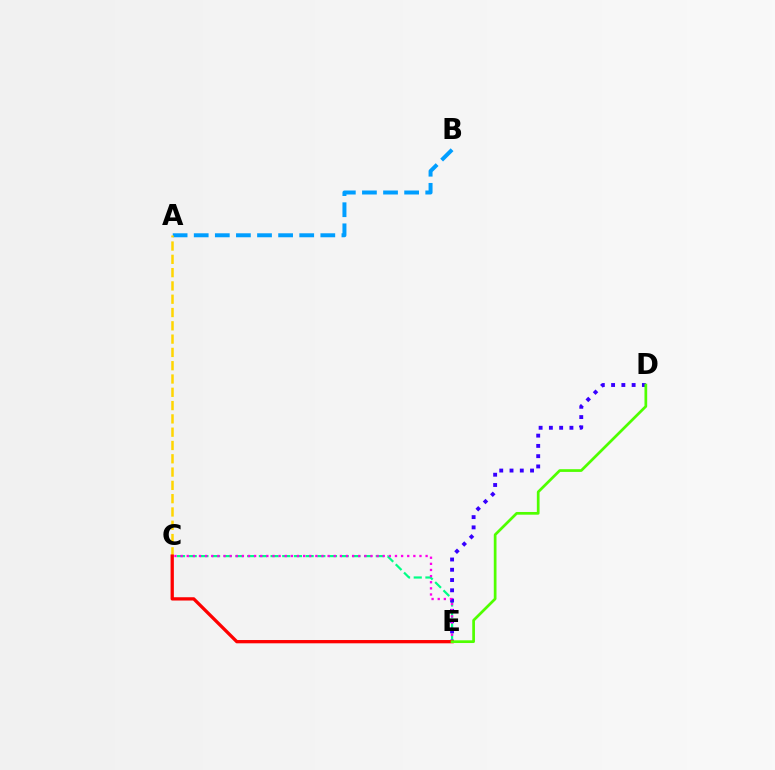{('C', 'E'): [{'color': '#00ff86', 'line_style': 'dashed', 'thickness': 1.59}, {'color': '#ff00ed', 'line_style': 'dotted', 'thickness': 1.66}, {'color': '#ff0000', 'line_style': 'solid', 'thickness': 2.36}], ('A', 'B'): [{'color': '#009eff', 'line_style': 'dashed', 'thickness': 2.87}], ('D', 'E'): [{'color': '#3700ff', 'line_style': 'dotted', 'thickness': 2.79}, {'color': '#4fff00', 'line_style': 'solid', 'thickness': 1.95}], ('A', 'C'): [{'color': '#ffd500', 'line_style': 'dashed', 'thickness': 1.81}]}